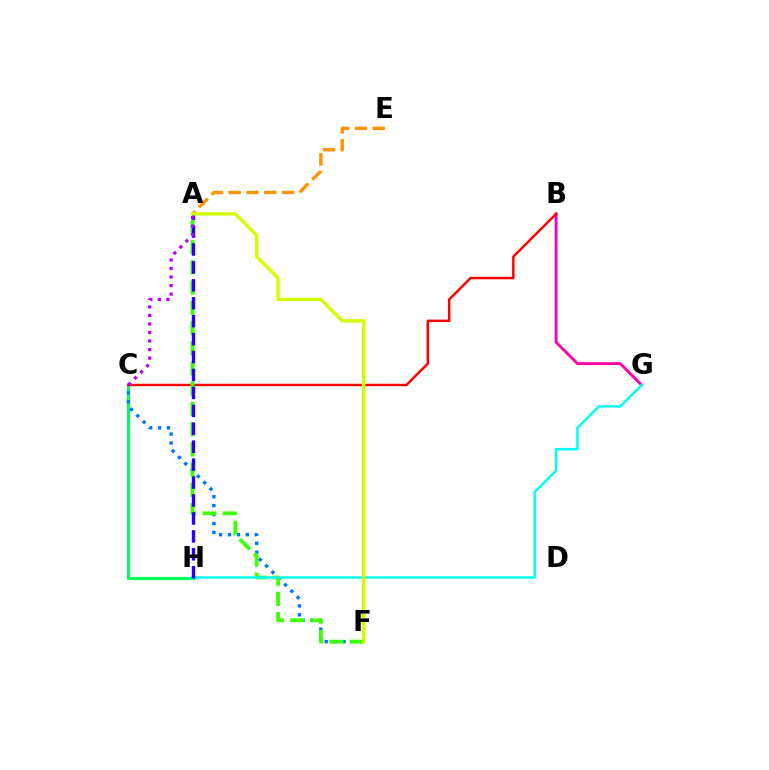{('C', 'H'): [{'color': '#00ff5c', 'line_style': 'solid', 'thickness': 2.26}], ('B', 'G'): [{'color': '#ff00ac', 'line_style': 'solid', 'thickness': 2.09}], ('C', 'F'): [{'color': '#0074ff', 'line_style': 'dotted', 'thickness': 2.43}], ('B', 'C'): [{'color': '#ff0000', 'line_style': 'solid', 'thickness': 1.77}], ('A', 'E'): [{'color': '#ff9400', 'line_style': 'dashed', 'thickness': 2.42}], ('A', 'F'): [{'color': '#3dff00', 'line_style': 'dashed', 'thickness': 2.75}, {'color': '#d1ff00', 'line_style': 'solid', 'thickness': 2.46}], ('G', 'H'): [{'color': '#00fff6', 'line_style': 'solid', 'thickness': 1.79}], ('A', 'H'): [{'color': '#2500ff', 'line_style': 'dashed', 'thickness': 2.44}], ('A', 'C'): [{'color': '#b900ff', 'line_style': 'dotted', 'thickness': 2.32}]}